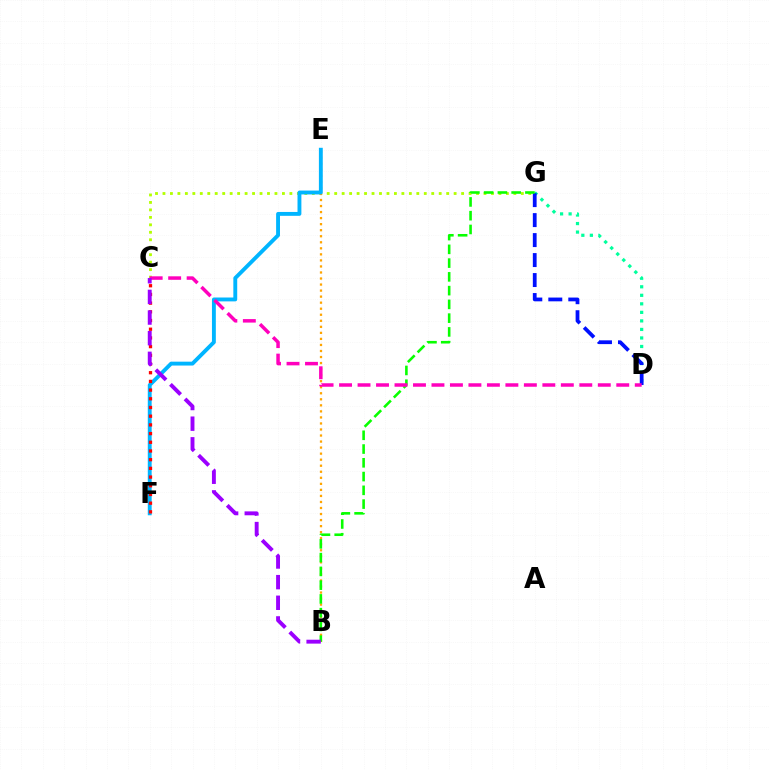{('C', 'G'): [{'color': '#b3ff00', 'line_style': 'dotted', 'thickness': 2.03}], ('B', 'E'): [{'color': '#ffa500', 'line_style': 'dotted', 'thickness': 1.64}], ('D', 'G'): [{'color': '#00ff9d', 'line_style': 'dotted', 'thickness': 2.32}, {'color': '#0010ff', 'line_style': 'dashed', 'thickness': 2.71}], ('E', 'F'): [{'color': '#00b5ff', 'line_style': 'solid', 'thickness': 2.79}], ('B', 'G'): [{'color': '#08ff00', 'line_style': 'dashed', 'thickness': 1.87}], ('C', 'F'): [{'color': '#ff0000', 'line_style': 'dotted', 'thickness': 2.36}], ('C', 'D'): [{'color': '#ff00bd', 'line_style': 'dashed', 'thickness': 2.51}], ('B', 'C'): [{'color': '#9b00ff', 'line_style': 'dashed', 'thickness': 2.8}]}